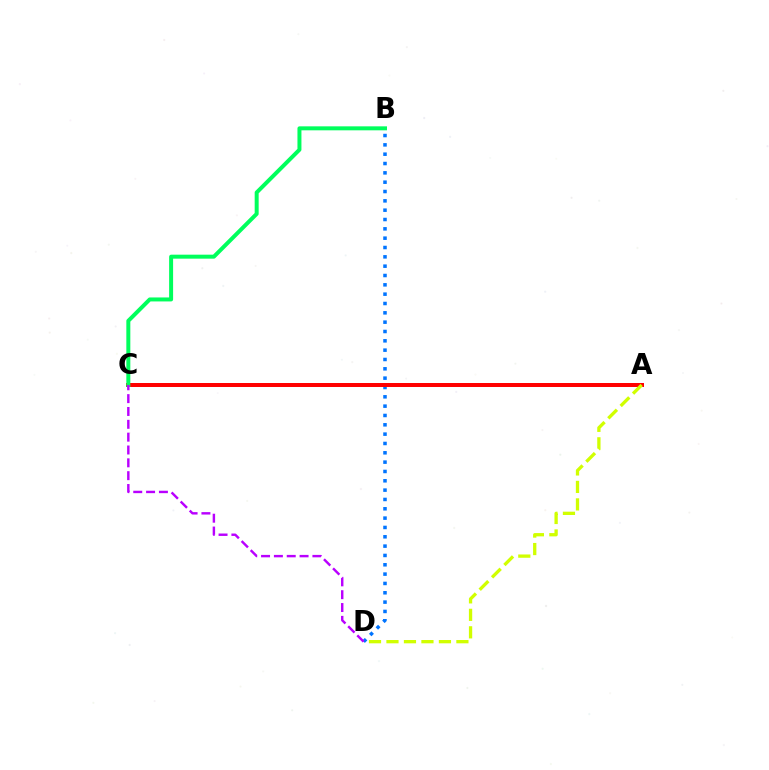{('B', 'D'): [{'color': '#0074ff', 'line_style': 'dotted', 'thickness': 2.54}], ('A', 'C'): [{'color': '#ff0000', 'line_style': 'solid', 'thickness': 2.87}], ('B', 'C'): [{'color': '#00ff5c', 'line_style': 'solid', 'thickness': 2.87}], ('A', 'D'): [{'color': '#d1ff00', 'line_style': 'dashed', 'thickness': 2.38}], ('C', 'D'): [{'color': '#b900ff', 'line_style': 'dashed', 'thickness': 1.74}]}